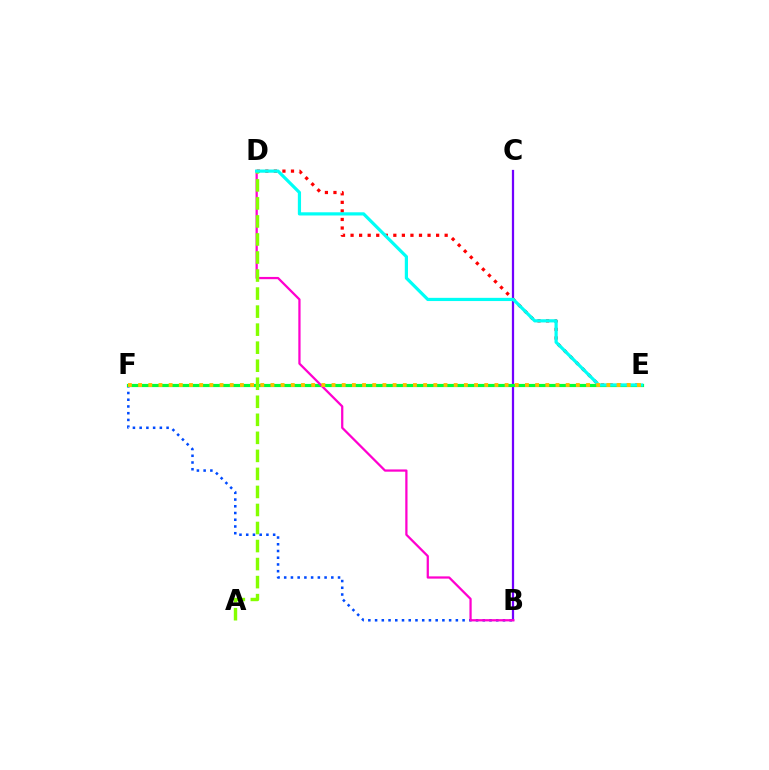{('B', 'C'): [{'color': '#7200ff', 'line_style': 'solid', 'thickness': 1.61}], ('D', 'E'): [{'color': '#ff0000', 'line_style': 'dotted', 'thickness': 2.32}, {'color': '#00fff6', 'line_style': 'solid', 'thickness': 2.31}], ('B', 'F'): [{'color': '#004bff', 'line_style': 'dotted', 'thickness': 1.83}], ('E', 'F'): [{'color': '#00ff39', 'line_style': 'solid', 'thickness': 2.29}, {'color': '#ffbd00', 'line_style': 'dotted', 'thickness': 2.77}], ('B', 'D'): [{'color': '#ff00cf', 'line_style': 'solid', 'thickness': 1.62}], ('A', 'D'): [{'color': '#84ff00', 'line_style': 'dashed', 'thickness': 2.45}]}